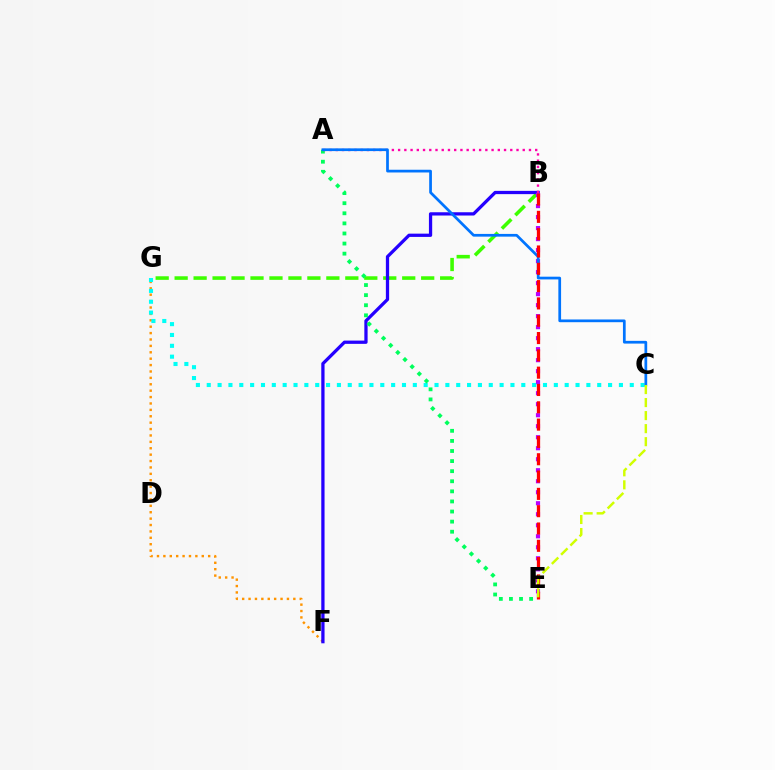{('B', 'G'): [{'color': '#3dff00', 'line_style': 'dashed', 'thickness': 2.58}], ('F', 'G'): [{'color': '#ff9400', 'line_style': 'dotted', 'thickness': 1.74}], ('B', 'F'): [{'color': '#2500ff', 'line_style': 'solid', 'thickness': 2.35}], ('B', 'E'): [{'color': '#b900ff', 'line_style': 'dotted', 'thickness': 2.99}, {'color': '#ff0000', 'line_style': 'dashed', 'thickness': 2.35}], ('C', 'G'): [{'color': '#00fff6', 'line_style': 'dotted', 'thickness': 2.95}], ('A', 'E'): [{'color': '#00ff5c', 'line_style': 'dotted', 'thickness': 2.74}], ('A', 'B'): [{'color': '#ff00ac', 'line_style': 'dotted', 'thickness': 1.69}], ('A', 'C'): [{'color': '#0074ff', 'line_style': 'solid', 'thickness': 1.96}], ('C', 'E'): [{'color': '#d1ff00', 'line_style': 'dashed', 'thickness': 1.77}]}